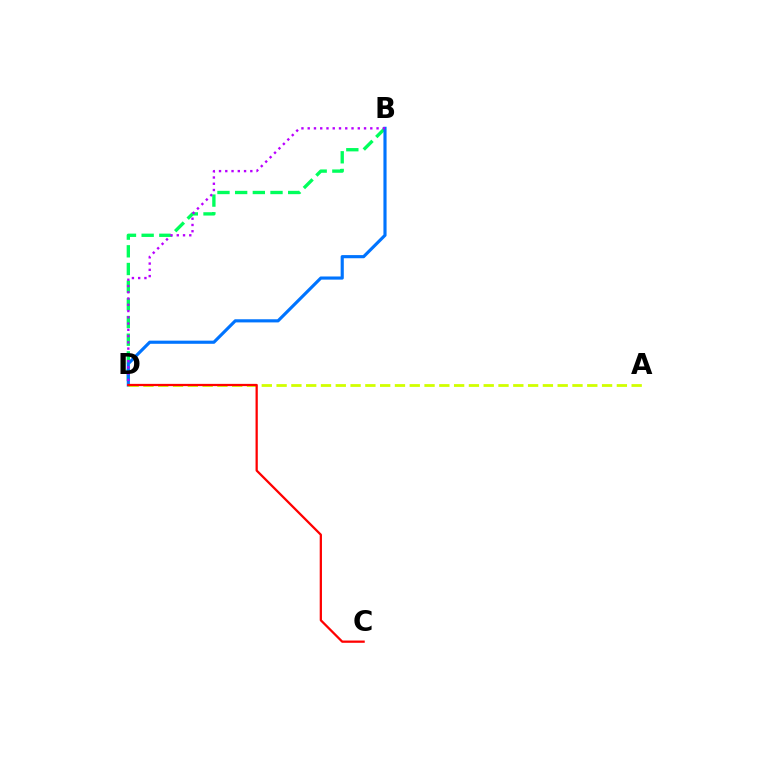{('B', 'D'): [{'color': '#00ff5c', 'line_style': 'dashed', 'thickness': 2.4}, {'color': '#0074ff', 'line_style': 'solid', 'thickness': 2.26}, {'color': '#b900ff', 'line_style': 'dotted', 'thickness': 1.7}], ('A', 'D'): [{'color': '#d1ff00', 'line_style': 'dashed', 'thickness': 2.01}], ('C', 'D'): [{'color': '#ff0000', 'line_style': 'solid', 'thickness': 1.63}]}